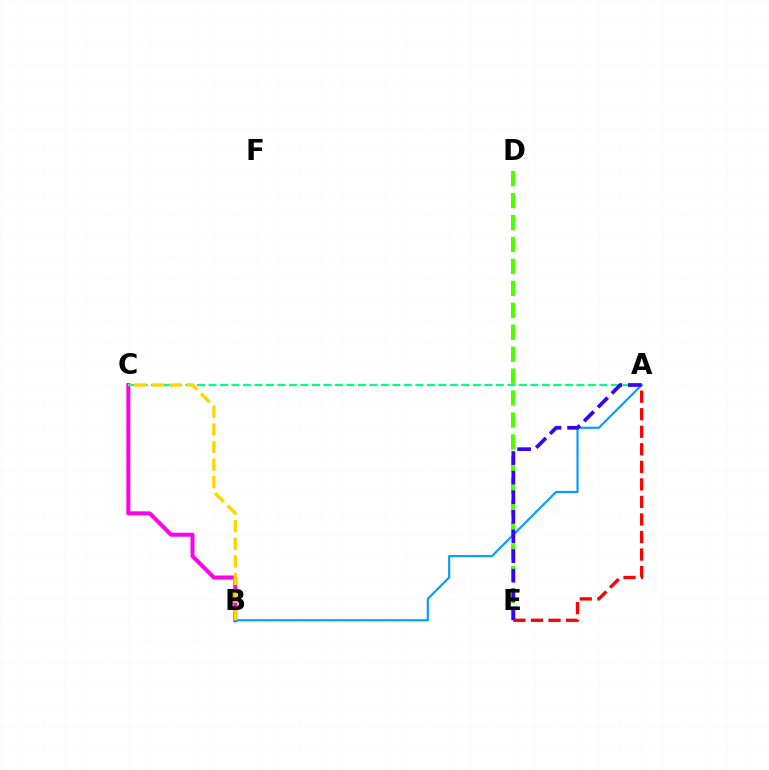{('D', 'E'): [{'color': '#4fff00', 'line_style': 'dashed', 'thickness': 2.98}], ('B', 'C'): [{'color': '#ff00ed', 'line_style': 'solid', 'thickness': 2.87}, {'color': '#ffd500', 'line_style': 'dashed', 'thickness': 2.39}], ('A', 'B'): [{'color': '#009eff', 'line_style': 'solid', 'thickness': 1.54}], ('A', 'E'): [{'color': '#ff0000', 'line_style': 'dashed', 'thickness': 2.38}, {'color': '#3700ff', 'line_style': 'dashed', 'thickness': 2.66}], ('A', 'C'): [{'color': '#00ff86', 'line_style': 'dashed', 'thickness': 1.56}]}